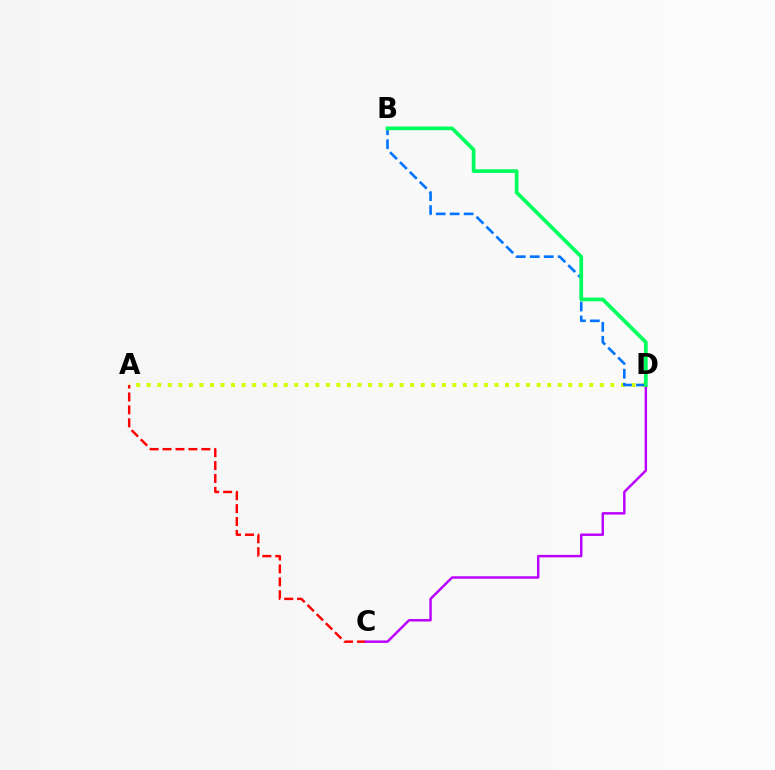{('A', 'D'): [{'color': '#d1ff00', 'line_style': 'dotted', 'thickness': 2.86}], ('B', 'D'): [{'color': '#0074ff', 'line_style': 'dashed', 'thickness': 1.9}, {'color': '#00ff5c', 'line_style': 'solid', 'thickness': 2.67}], ('A', 'C'): [{'color': '#ff0000', 'line_style': 'dashed', 'thickness': 1.76}], ('C', 'D'): [{'color': '#b900ff', 'line_style': 'solid', 'thickness': 1.76}]}